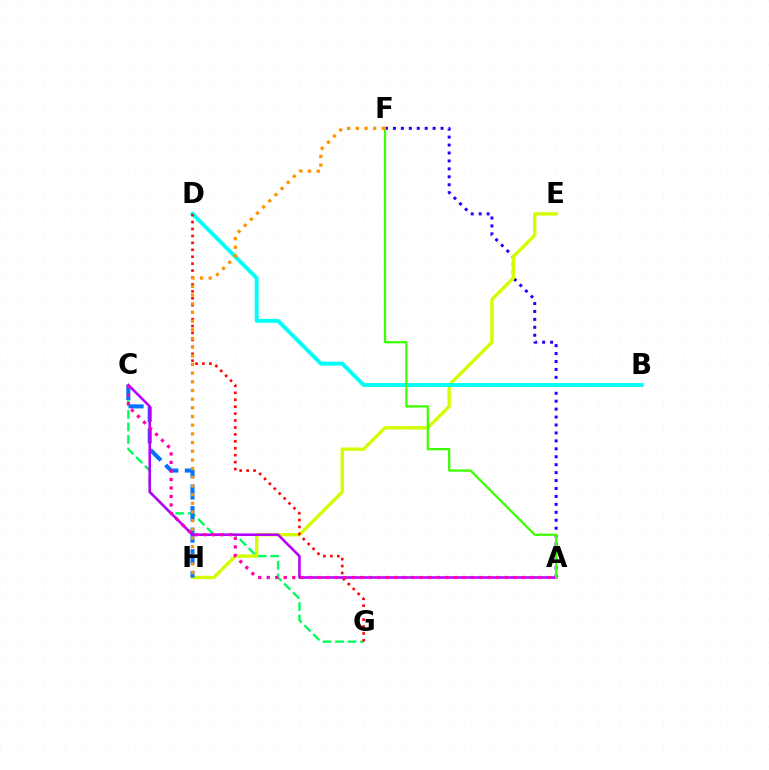{('C', 'G'): [{'color': '#00ff5c', 'line_style': 'dashed', 'thickness': 1.7}], ('A', 'F'): [{'color': '#2500ff', 'line_style': 'dotted', 'thickness': 2.16}, {'color': '#3dff00', 'line_style': 'solid', 'thickness': 1.63}], ('E', 'H'): [{'color': '#d1ff00', 'line_style': 'solid', 'thickness': 2.41}], ('B', 'D'): [{'color': '#00fff6', 'line_style': 'solid', 'thickness': 2.8}], ('C', 'H'): [{'color': '#0074ff', 'line_style': 'dashed', 'thickness': 2.93}], ('A', 'C'): [{'color': '#b900ff', 'line_style': 'solid', 'thickness': 1.85}, {'color': '#ff00ac', 'line_style': 'dotted', 'thickness': 2.31}], ('D', 'G'): [{'color': '#ff0000', 'line_style': 'dotted', 'thickness': 1.88}], ('F', 'H'): [{'color': '#ff9400', 'line_style': 'dotted', 'thickness': 2.36}]}